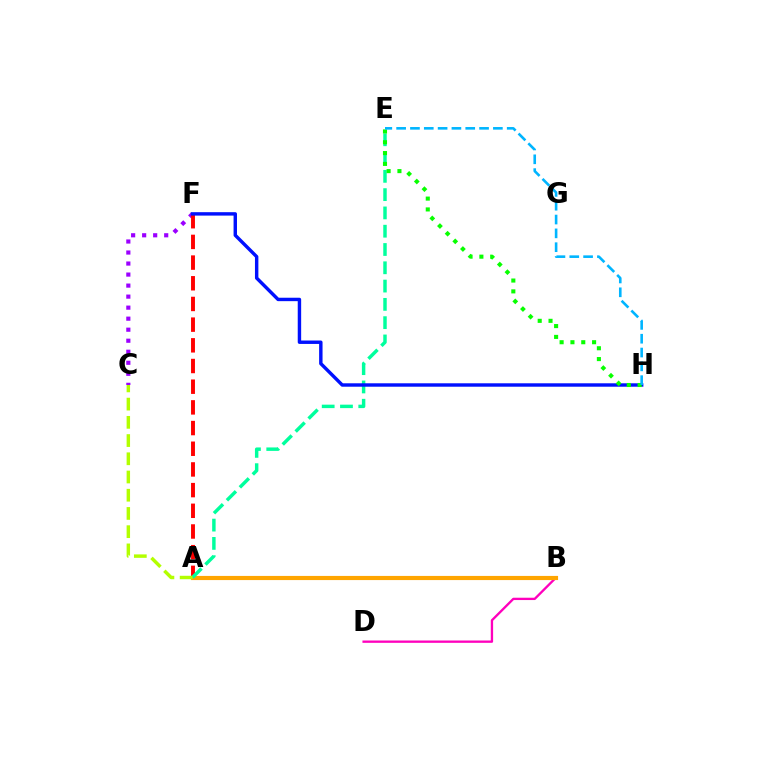{('C', 'F'): [{'color': '#9b00ff', 'line_style': 'dotted', 'thickness': 3.0}], ('A', 'F'): [{'color': '#ff0000', 'line_style': 'dashed', 'thickness': 2.81}], ('B', 'D'): [{'color': '#ff00bd', 'line_style': 'solid', 'thickness': 1.68}], ('A', 'B'): [{'color': '#ffa500', 'line_style': 'solid', 'thickness': 2.99}], ('A', 'E'): [{'color': '#00ff9d', 'line_style': 'dashed', 'thickness': 2.48}], ('F', 'H'): [{'color': '#0010ff', 'line_style': 'solid', 'thickness': 2.46}], ('E', 'H'): [{'color': '#08ff00', 'line_style': 'dotted', 'thickness': 2.94}, {'color': '#00b5ff', 'line_style': 'dashed', 'thickness': 1.88}], ('A', 'C'): [{'color': '#b3ff00', 'line_style': 'dashed', 'thickness': 2.48}]}